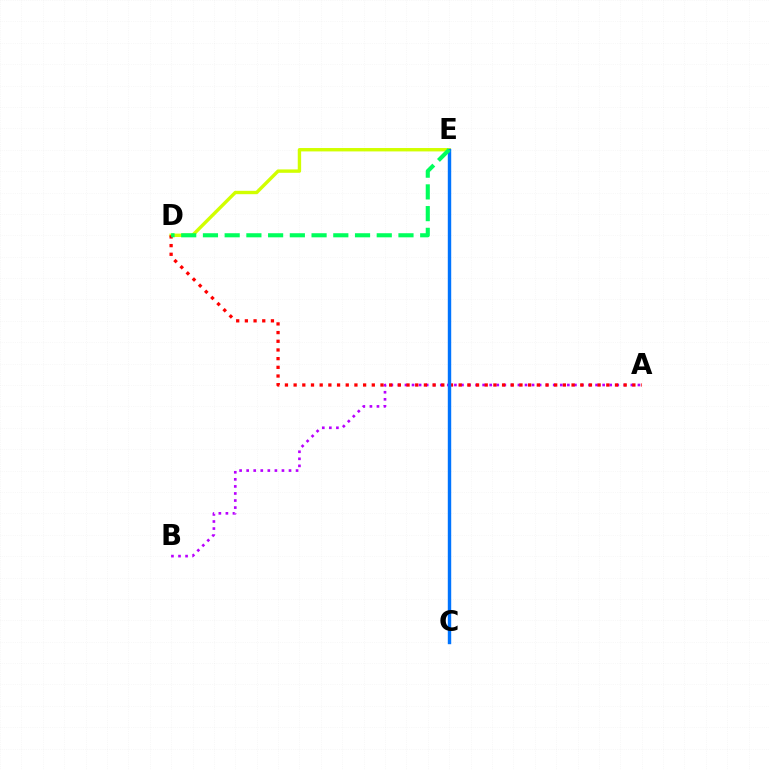{('A', 'B'): [{'color': '#b900ff', 'line_style': 'dotted', 'thickness': 1.92}], ('D', 'E'): [{'color': '#d1ff00', 'line_style': 'solid', 'thickness': 2.44}, {'color': '#00ff5c', 'line_style': 'dashed', 'thickness': 2.95}], ('A', 'D'): [{'color': '#ff0000', 'line_style': 'dotted', 'thickness': 2.36}], ('C', 'E'): [{'color': '#0074ff', 'line_style': 'solid', 'thickness': 2.46}]}